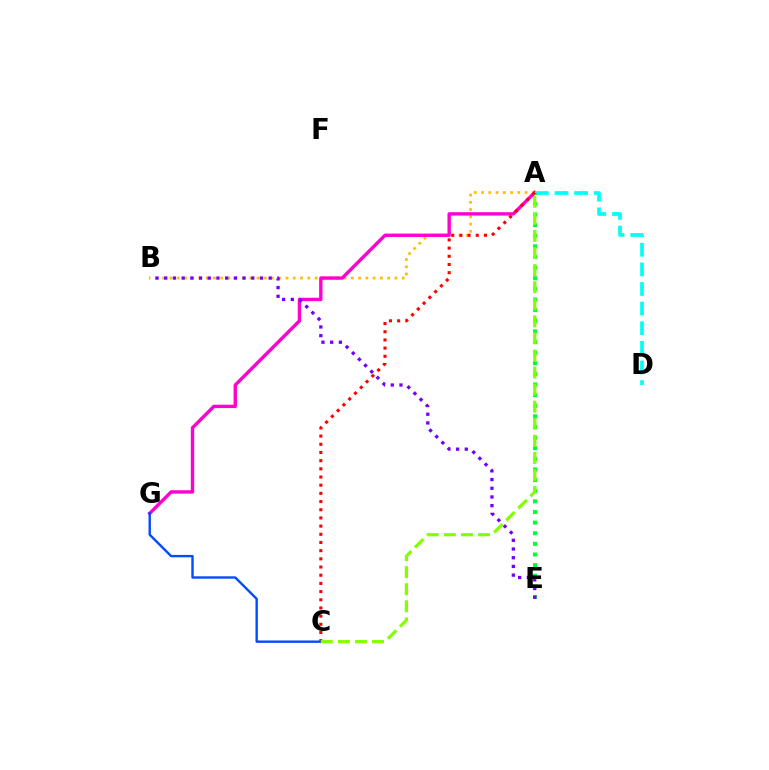{('A', 'B'): [{'color': '#ffbd00', 'line_style': 'dotted', 'thickness': 1.97}], ('A', 'G'): [{'color': '#ff00cf', 'line_style': 'solid', 'thickness': 2.43}], ('A', 'D'): [{'color': '#00fff6', 'line_style': 'dashed', 'thickness': 2.66}], ('A', 'E'): [{'color': '#00ff39', 'line_style': 'dotted', 'thickness': 2.89}], ('B', 'E'): [{'color': '#7200ff', 'line_style': 'dotted', 'thickness': 2.36}], ('A', 'C'): [{'color': '#ff0000', 'line_style': 'dotted', 'thickness': 2.22}, {'color': '#84ff00', 'line_style': 'dashed', 'thickness': 2.32}], ('C', 'G'): [{'color': '#004bff', 'line_style': 'solid', 'thickness': 1.71}]}